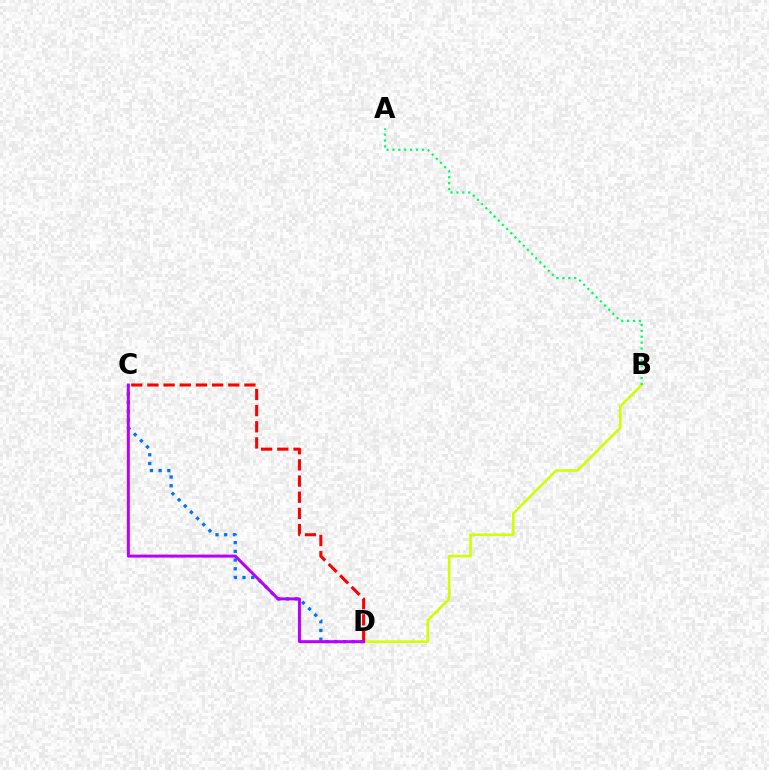{('C', 'D'): [{'color': '#0074ff', 'line_style': 'dotted', 'thickness': 2.37}, {'color': '#ff0000', 'line_style': 'dashed', 'thickness': 2.2}, {'color': '#b900ff', 'line_style': 'solid', 'thickness': 2.15}], ('B', 'D'): [{'color': '#d1ff00', 'line_style': 'solid', 'thickness': 1.86}], ('A', 'B'): [{'color': '#00ff5c', 'line_style': 'dotted', 'thickness': 1.6}]}